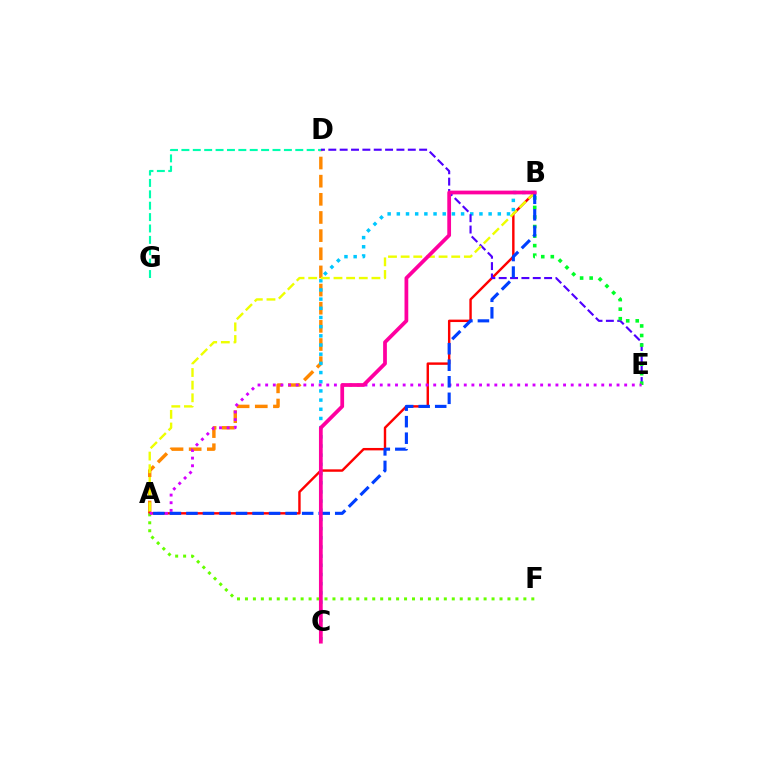{('A', 'D'): [{'color': '#ff8800', 'line_style': 'dashed', 'thickness': 2.47}], ('A', 'B'): [{'color': '#ff0000', 'line_style': 'solid', 'thickness': 1.74}, {'color': '#eeff00', 'line_style': 'dashed', 'thickness': 1.72}, {'color': '#003fff', 'line_style': 'dashed', 'thickness': 2.25}], ('B', 'C'): [{'color': '#00c7ff', 'line_style': 'dotted', 'thickness': 2.49}, {'color': '#ff00a0', 'line_style': 'solid', 'thickness': 2.7}], ('D', 'E'): [{'color': '#4f00ff', 'line_style': 'dashed', 'thickness': 1.54}], ('A', 'F'): [{'color': '#66ff00', 'line_style': 'dotted', 'thickness': 2.16}], ('B', 'E'): [{'color': '#00ff27', 'line_style': 'dotted', 'thickness': 2.59}], ('A', 'E'): [{'color': '#d600ff', 'line_style': 'dotted', 'thickness': 2.08}], ('D', 'G'): [{'color': '#00ffaf', 'line_style': 'dashed', 'thickness': 1.55}]}